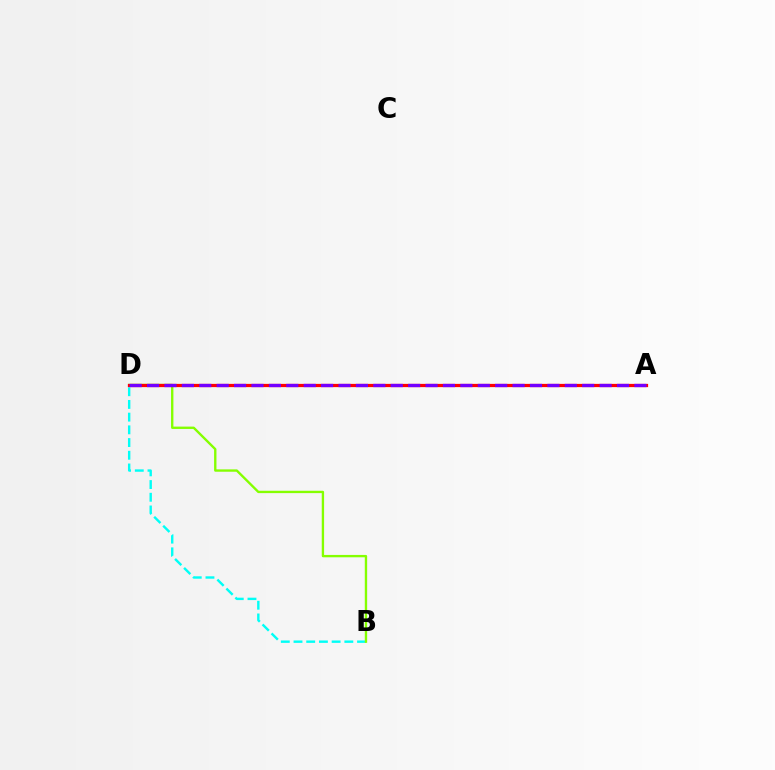{('B', 'D'): [{'color': '#00fff6', 'line_style': 'dashed', 'thickness': 1.73}, {'color': '#84ff00', 'line_style': 'solid', 'thickness': 1.7}], ('A', 'D'): [{'color': '#ff0000', 'line_style': 'solid', 'thickness': 2.33}, {'color': '#7200ff', 'line_style': 'dashed', 'thickness': 2.36}]}